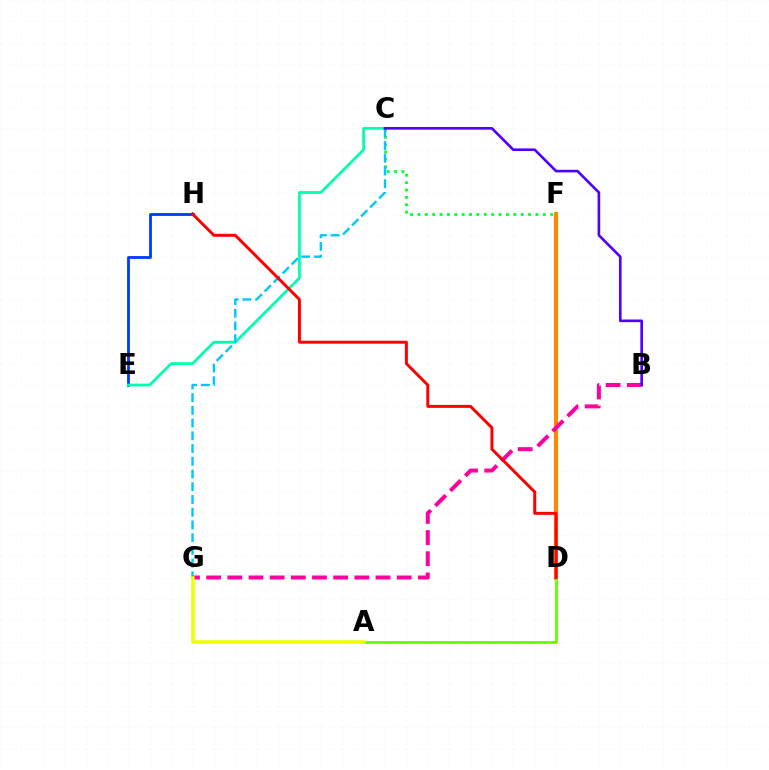{('D', 'F'): [{'color': '#d600ff', 'line_style': 'solid', 'thickness': 2.84}, {'color': '#ff8800', 'line_style': 'solid', 'thickness': 2.99}], ('C', 'F'): [{'color': '#00ff27', 'line_style': 'dotted', 'thickness': 2.0}], ('E', 'H'): [{'color': '#003fff', 'line_style': 'solid', 'thickness': 2.05}], ('B', 'G'): [{'color': '#ff00a0', 'line_style': 'dashed', 'thickness': 2.88}], ('C', 'E'): [{'color': '#00ffaf', 'line_style': 'solid', 'thickness': 1.98}], ('A', 'D'): [{'color': '#66ff00', 'line_style': 'solid', 'thickness': 2.08}], ('C', 'G'): [{'color': '#00c7ff', 'line_style': 'dashed', 'thickness': 1.73}], ('A', 'G'): [{'color': '#eeff00', 'line_style': 'solid', 'thickness': 2.52}], ('B', 'C'): [{'color': '#4f00ff', 'line_style': 'solid', 'thickness': 1.9}], ('D', 'H'): [{'color': '#ff0000', 'line_style': 'solid', 'thickness': 2.13}]}